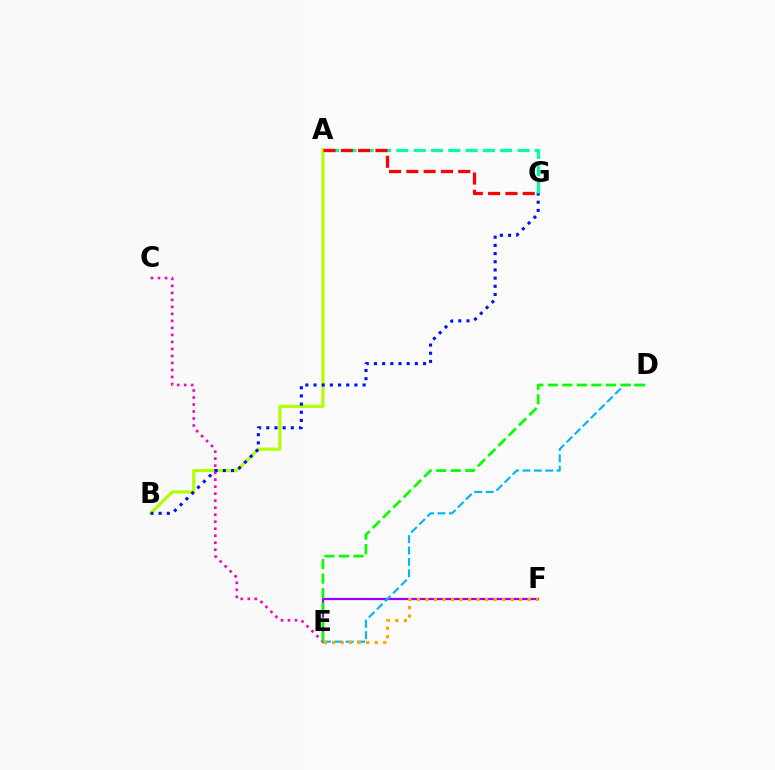{('A', 'B'): [{'color': '#b3ff00', 'line_style': 'solid', 'thickness': 2.26}], ('E', 'F'): [{'color': '#9b00ff', 'line_style': 'solid', 'thickness': 1.63}, {'color': '#ffa500', 'line_style': 'dotted', 'thickness': 2.31}], ('C', 'E'): [{'color': '#ff00bd', 'line_style': 'dotted', 'thickness': 1.9}], ('D', 'E'): [{'color': '#00b5ff', 'line_style': 'dashed', 'thickness': 1.55}, {'color': '#08ff00', 'line_style': 'dashed', 'thickness': 1.97}], ('B', 'G'): [{'color': '#0010ff', 'line_style': 'dotted', 'thickness': 2.22}], ('A', 'G'): [{'color': '#00ff9d', 'line_style': 'dashed', 'thickness': 2.35}, {'color': '#ff0000', 'line_style': 'dashed', 'thickness': 2.35}]}